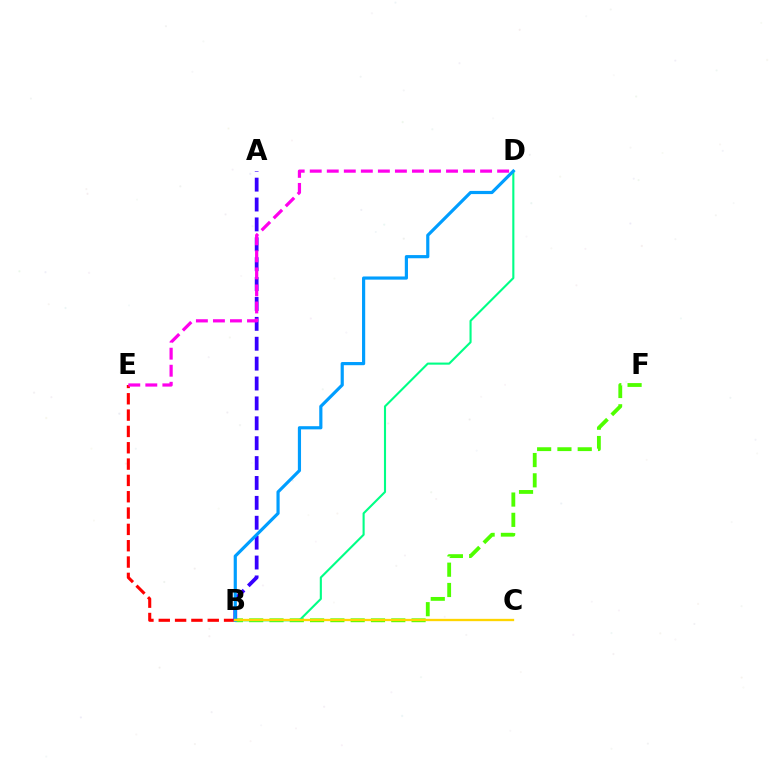{('B', 'F'): [{'color': '#4fff00', 'line_style': 'dashed', 'thickness': 2.76}], ('B', 'E'): [{'color': '#ff0000', 'line_style': 'dashed', 'thickness': 2.22}], ('A', 'B'): [{'color': '#3700ff', 'line_style': 'dashed', 'thickness': 2.7}], ('D', 'E'): [{'color': '#ff00ed', 'line_style': 'dashed', 'thickness': 2.31}], ('B', 'D'): [{'color': '#00ff86', 'line_style': 'solid', 'thickness': 1.52}, {'color': '#009eff', 'line_style': 'solid', 'thickness': 2.29}], ('B', 'C'): [{'color': '#ffd500', 'line_style': 'solid', 'thickness': 1.68}]}